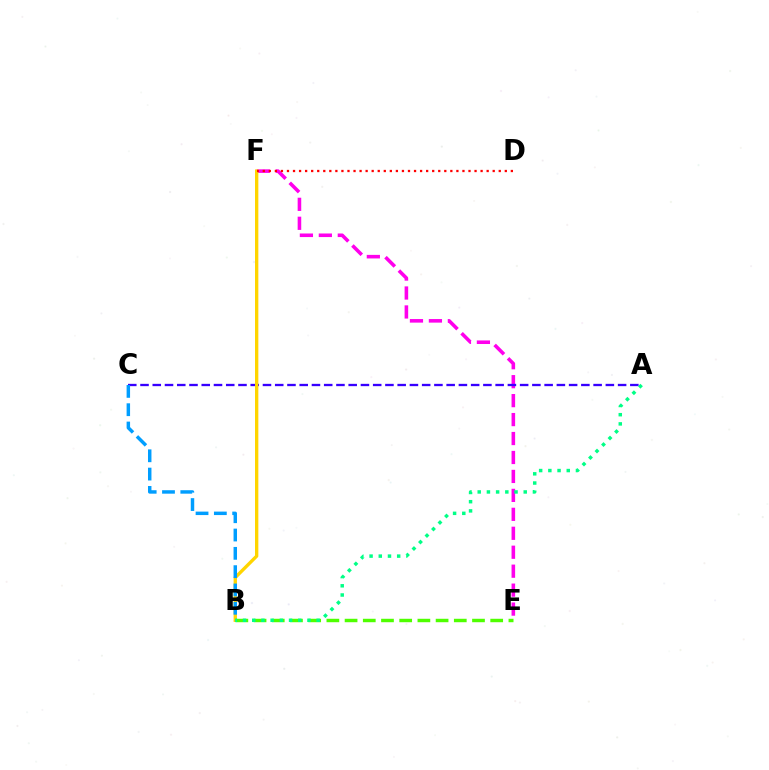{('E', 'F'): [{'color': '#ff00ed', 'line_style': 'dashed', 'thickness': 2.57}], ('A', 'C'): [{'color': '#3700ff', 'line_style': 'dashed', 'thickness': 1.66}], ('B', 'F'): [{'color': '#ffd500', 'line_style': 'solid', 'thickness': 2.4}], ('B', 'C'): [{'color': '#009eff', 'line_style': 'dashed', 'thickness': 2.49}], ('B', 'E'): [{'color': '#4fff00', 'line_style': 'dashed', 'thickness': 2.47}], ('A', 'B'): [{'color': '#00ff86', 'line_style': 'dotted', 'thickness': 2.5}], ('D', 'F'): [{'color': '#ff0000', 'line_style': 'dotted', 'thickness': 1.64}]}